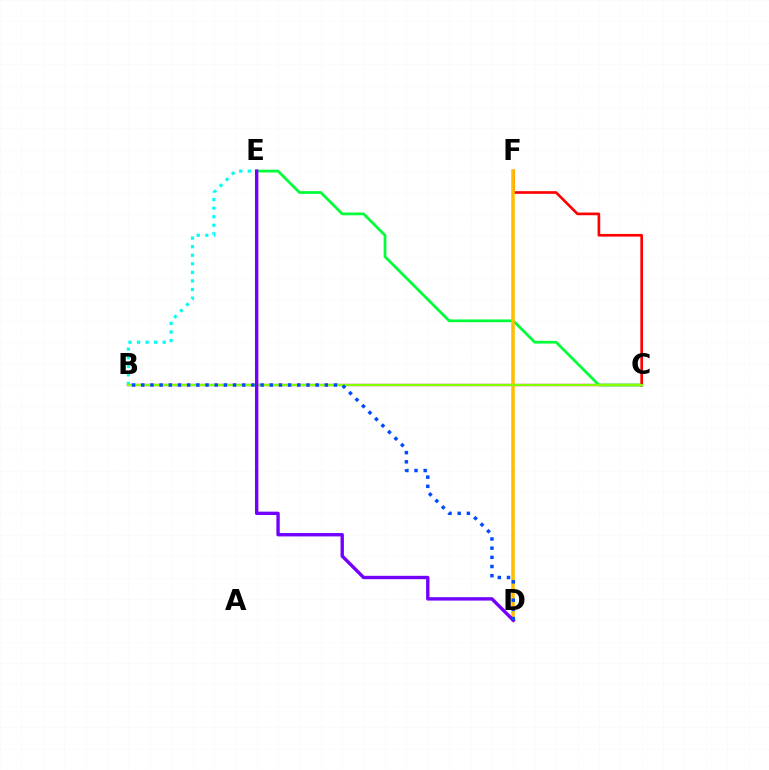{('B', 'C'): [{'color': '#ff00cf', 'line_style': 'solid', 'thickness': 1.68}, {'color': '#84ff00', 'line_style': 'solid', 'thickness': 1.64}], ('C', 'E'): [{'color': '#00ff39', 'line_style': 'solid', 'thickness': 1.97}], ('C', 'F'): [{'color': '#ff0000', 'line_style': 'solid', 'thickness': 1.91}], ('B', 'E'): [{'color': '#00fff6', 'line_style': 'dotted', 'thickness': 2.33}], ('D', 'F'): [{'color': '#ffbd00', 'line_style': 'solid', 'thickness': 2.53}], ('D', 'E'): [{'color': '#7200ff', 'line_style': 'solid', 'thickness': 2.43}], ('B', 'D'): [{'color': '#004bff', 'line_style': 'dotted', 'thickness': 2.49}]}